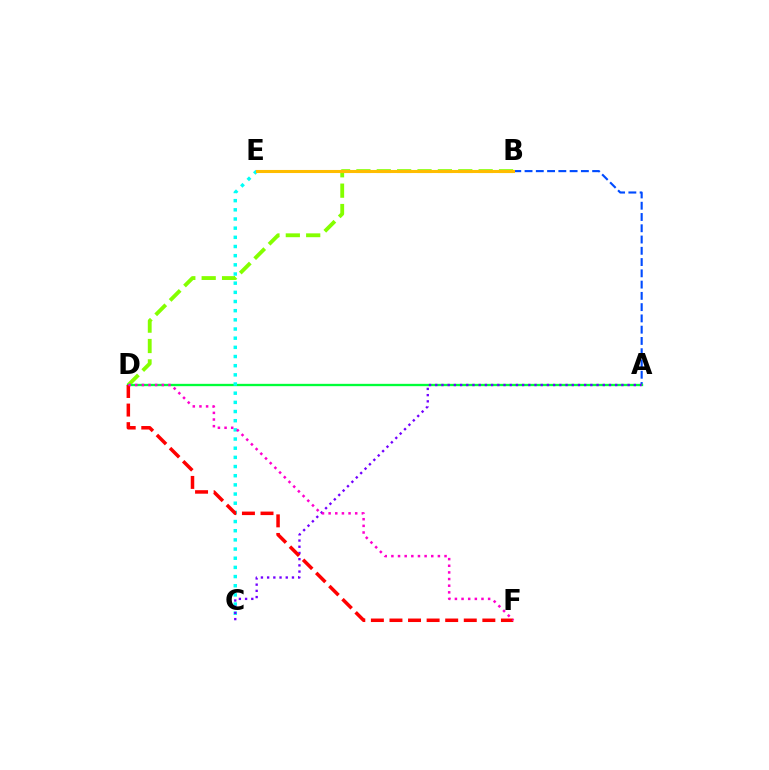{('A', 'B'): [{'color': '#004bff', 'line_style': 'dashed', 'thickness': 1.53}], ('B', 'D'): [{'color': '#84ff00', 'line_style': 'dashed', 'thickness': 2.77}], ('A', 'D'): [{'color': '#00ff39', 'line_style': 'solid', 'thickness': 1.67}], ('C', 'E'): [{'color': '#00fff6', 'line_style': 'dotted', 'thickness': 2.49}], ('A', 'C'): [{'color': '#7200ff', 'line_style': 'dotted', 'thickness': 1.69}], ('D', 'F'): [{'color': '#ff0000', 'line_style': 'dashed', 'thickness': 2.52}, {'color': '#ff00cf', 'line_style': 'dotted', 'thickness': 1.8}], ('B', 'E'): [{'color': '#ffbd00', 'line_style': 'solid', 'thickness': 2.22}]}